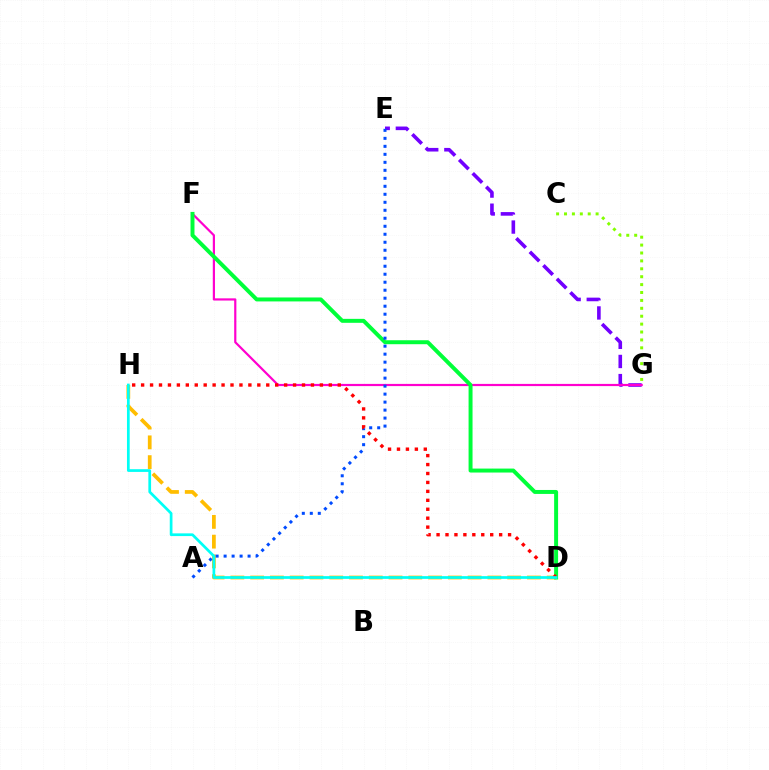{('C', 'G'): [{'color': '#84ff00', 'line_style': 'dotted', 'thickness': 2.15}], ('E', 'G'): [{'color': '#7200ff', 'line_style': 'dashed', 'thickness': 2.6}], ('F', 'G'): [{'color': '#ff00cf', 'line_style': 'solid', 'thickness': 1.58}], ('D', 'H'): [{'color': '#ffbd00', 'line_style': 'dashed', 'thickness': 2.69}, {'color': '#ff0000', 'line_style': 'dotted', 'thickness': 2.43}, {'color': '#00fff6', 'line_style': 'solid', 'thickness': 1.96}], ('D', 'F'): [{'color': '#00ff39', 'line_style': 'solid', 'thickness': 2.85}], ('A', 'E'): [{'color': '#004bff', 'line_style': 'dotted', 'thickness': 2.17}]}